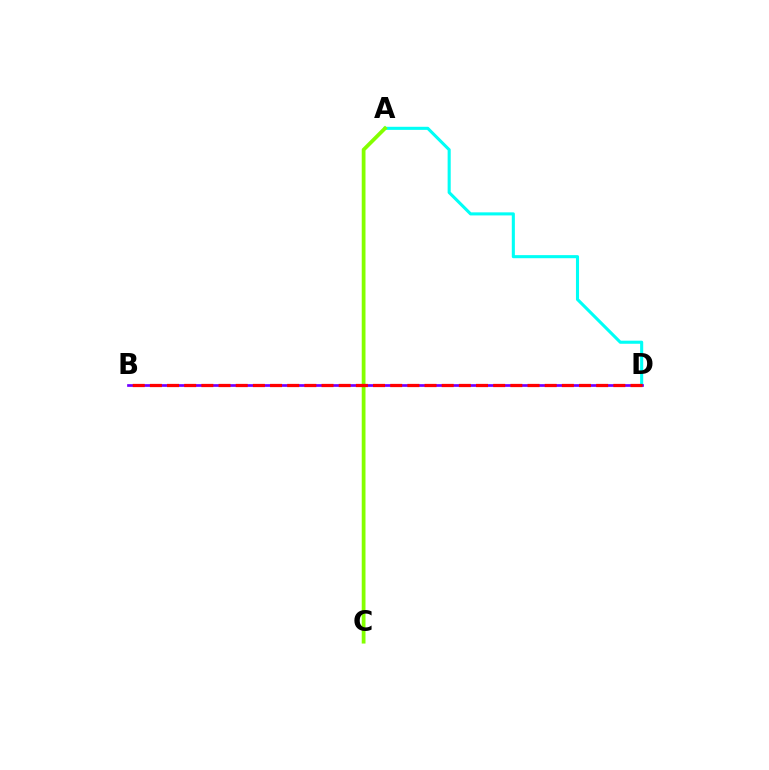{('A', 'D'): [{'color': '#00fff6', 'line_style': 'solid', 'thickness': 2.22}], ('B', 'D'): [{'color': '#7200ff', 'line_style': 'solid', 'thickness': 1.95}, {'color': '#ff0000', 'line_style': 'dashed', 'thickness': 2.33}], ('A', 'C'): [{'color': '#84ff00', 'line_style': 'solid', 'thickness': 2.71}]}